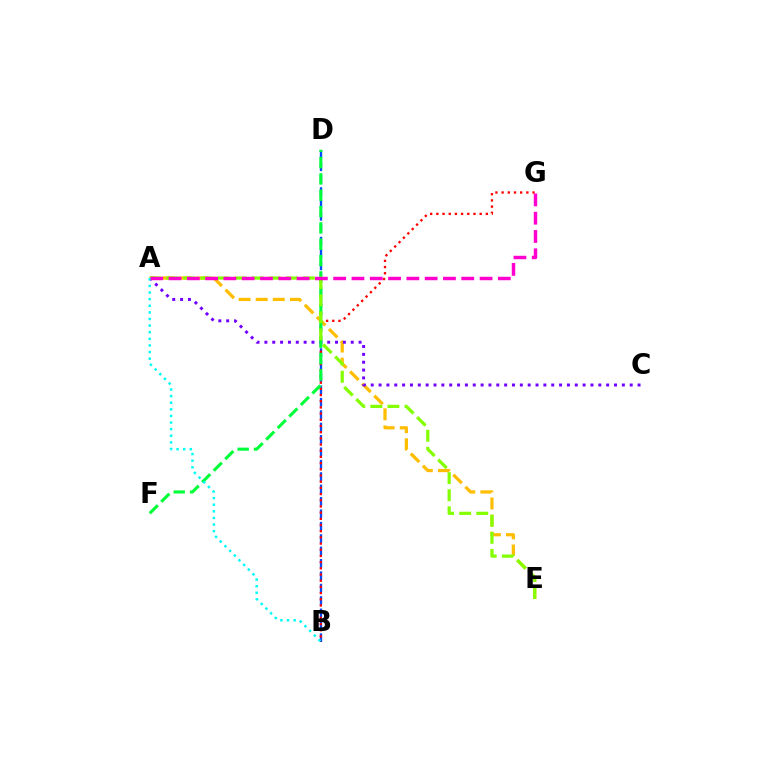{('B', 'D'): [{'color': '#004bff', 'line_style': 'dashed', 'thickness': 1.68}], ('B', 'G'): [{'color': '#ff0000', 'line_style': 'dotted', 'thickness': 1.68}], ('A', 'E'): [{'color': '#ffbd00', 'line_style': 'dashed', 'thickness': 2.32}, {'color': '#84ff00', 'line_style': 'dashed', 'thickness': 2.32}], ('A', 'C'): [{'color': '#7200ff', 'line_style': 'dotted', 'thickness': 2.13}], ('D', 'F'): [{'color': '#00ff39', 'line_style': 'dashed', 'thickness': 2.22}], ('A', 'B'): [{'color': '#00fff6', 'line_style': 'dotted', 'thickness': 1.8}], ('A', 'G'): [{'color': '#ff00cf', 'line_style': 'dashed', 'thickness': 2.49}]}